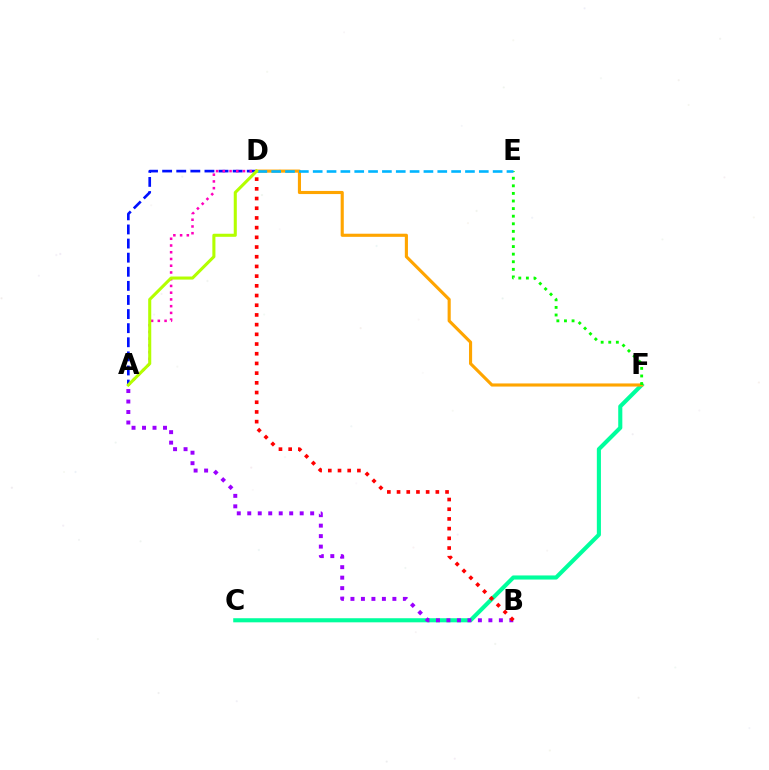{('C', 'F'): [{'color': '#00ff9d', 'line_style': 'solid', 'thickness': 2.95}], ('A', 'D'): [{'color': '#0010ff', 'line_style': 'dashed', 'thickness': 1.92}, {'color': '#ff00bd', 'line_style': 'dotted', 'thickness': 1.83}, {'color': '#b3ff00', 'line_style': 'solid', 'thickness': 2.21}], ('A', 'B'): [{'color': '#9b00ff', 'line_style': 'dotted', 'thickness': 2.85}], ('D', 'F'): [{'color': '#ffa500', 'line_style': 'solid', 'thickness': 2.25}], ('E', 'F'): [{'color': '#08ff00', 'line_style': 'dotted', 'thickness': 2.06}], ('B', 'D'): [{'color': '#ff0000', 'line_style': 'dotted', 'thickness': 2.64}], ('D', 'E'): [{'color': '#00b5ff', 'line_style': 'dashed', 'thickness': 1.88}]}